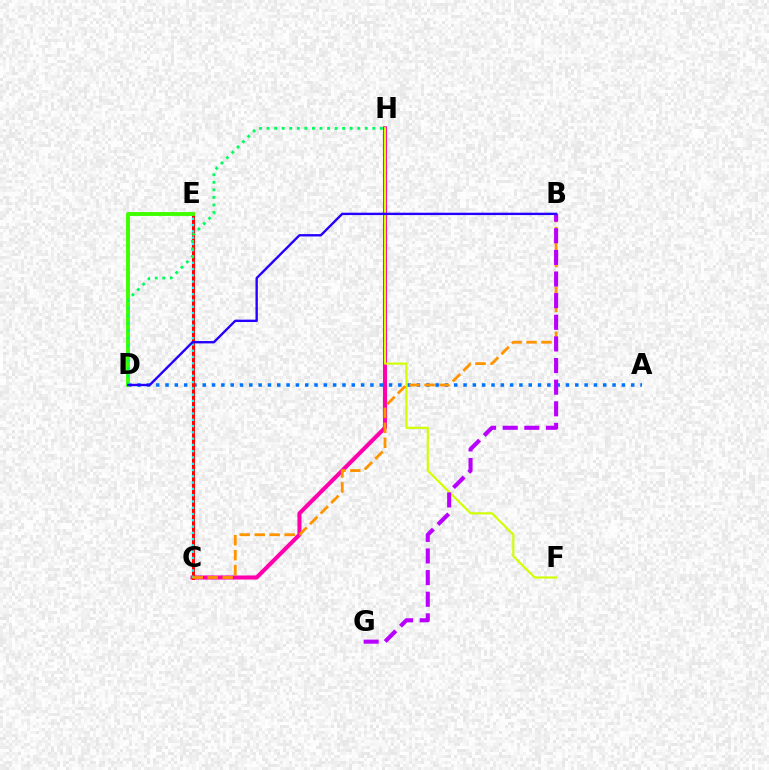{('C', 'H'): [{'color': '#ff00ac', 'line_style': 'solid', 'thickness': 2.92}], ('A', 'D'): [{'color': '#0074ff', 'line_style': 'dotted', 'thickness': 2.53}], ('C', 'E'): [{'color': '#ff0000', 'line_style': 'solid', 'thickness': 2.18}, {'color': '#00fff6', 'line_style': 'dotted', 'thickness': 1.71}], ('F', 'H'): [{'color': '#d1ff00', 'line_style': 'solid', 'thickness': 1.55}], ('D', 'E'): [{'color': '#3dff00', 'line_style': 'solid', 'thickness': 2.79}], ('B', 'C'): [{'color': '#ff9400', 'line_style': 'dashed', 'thickness': 2.03}], ('D', 'H'): [{'color': '#00ff5c', 'line_style': 'dotted', 'thickness': 2.05}], ('B', 'G'): [{'color': '#b900ff', 'line_style': 'dashed', 'thickness': 2.94}], ('B', 'D'): [{'color': '#2500ff', 'line_style': 'solid', 'thickness': 1.71}]}